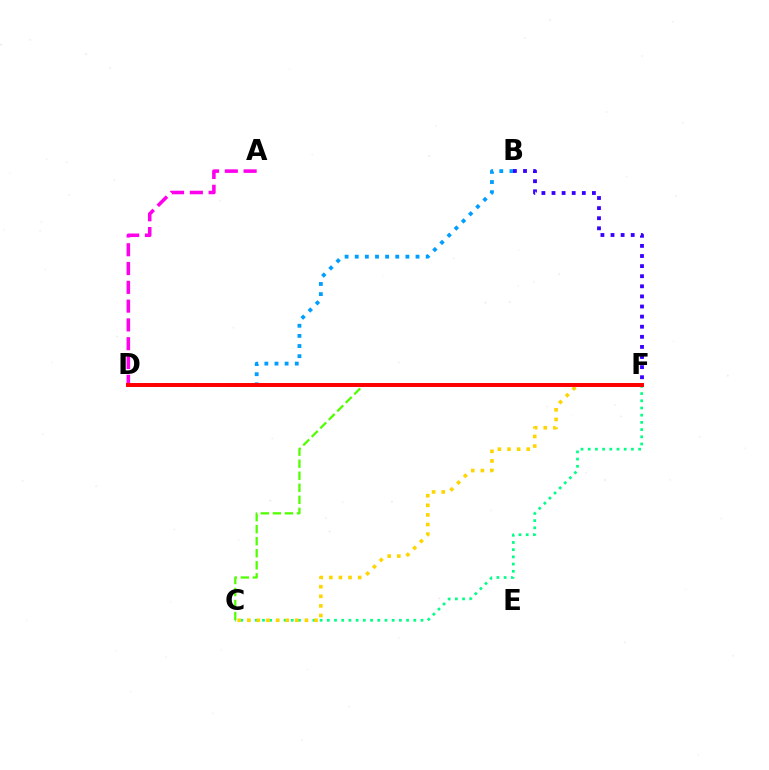{('C', 'F'): [{'color': '#00ff86', 'line_style': 'dotted', 'thickness': 1.96}, {'color': '#4fff00', 'line_style': 'dashed', 'thickness': 1.63}, {'color': '#ffd500', 'line_style': 'dotted', 'thickness': 2.61}], ('B', 'D'): [{'color': '#009eff', 'line_style': 'dotted', 'thickness': 2.75}], ('B', 'F'): [{'color': '#3700ff', 'line_style': 'dotted', 'thickness': 2.74}], ('A', 'D'): [{'color': '#ff00ed', 'line_style': 'dashed', 'thickness': 2.55}], ('D', 'F'): [{'color': '#ff0000', 'line_style': 'solid', 'thickness': 2.84}]}